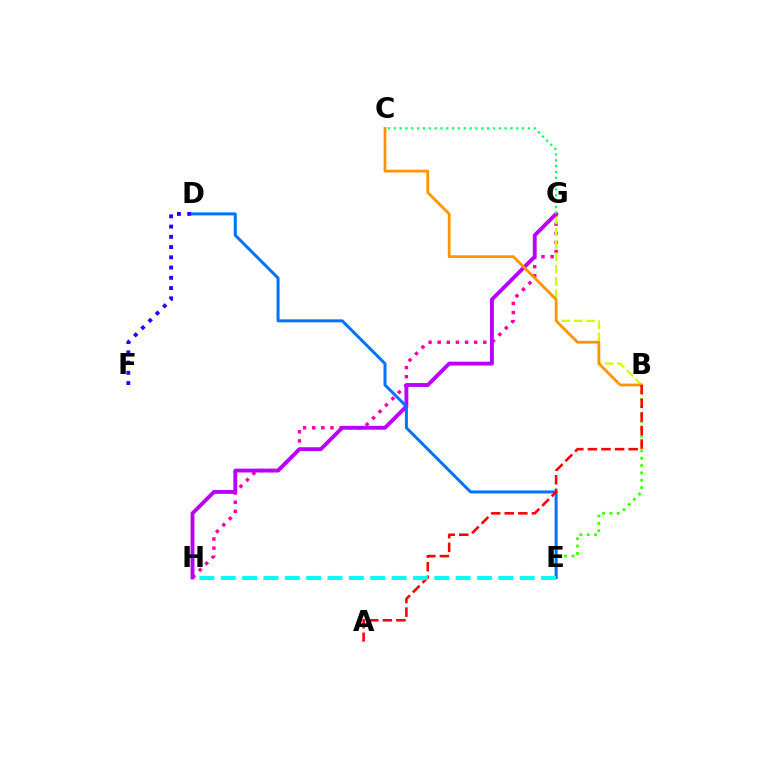{('B', 'E'): [{'color': '#3dff00', 'line_style': 'dotted', 'thickness': 2.0}], ('G', 'H'): [{'color': '#ff00ac', 'line_style': 'dotted', 'thickness': 2.48}, {'color': '#b900ff', 'line_style': 'solid', 'thickness': 2.78}], ('B', 'G'): [{'color': '#d1ff00', 'line_style': 'dashed', 'thickness': 1.67}], ('C', 'G'): [{'color': '#00ff5c', 'line_style': 'dotted', 'thickness': 1.58}], ('D', 'E'): [{'color': '#0074ff', 'line_style': 'solid', 'thickness': 2.16}], ('B', 'C'): [{'color': '#ff9400', 'line_style': 'solid', 'thickness': 1.99}], ('D', 'F'): [{'color': '#2500ff', 'line_style': 'dotted', 'thickness': 2.78}], ('A', 'B'): [{'color': '#ff0000', 'line_style': 'dashed', 'thickness': 1.85}], ('E', 'H'): [{'color': '#00fff6', 'line_style': 'dashed', 'thickness': 2.9}]}